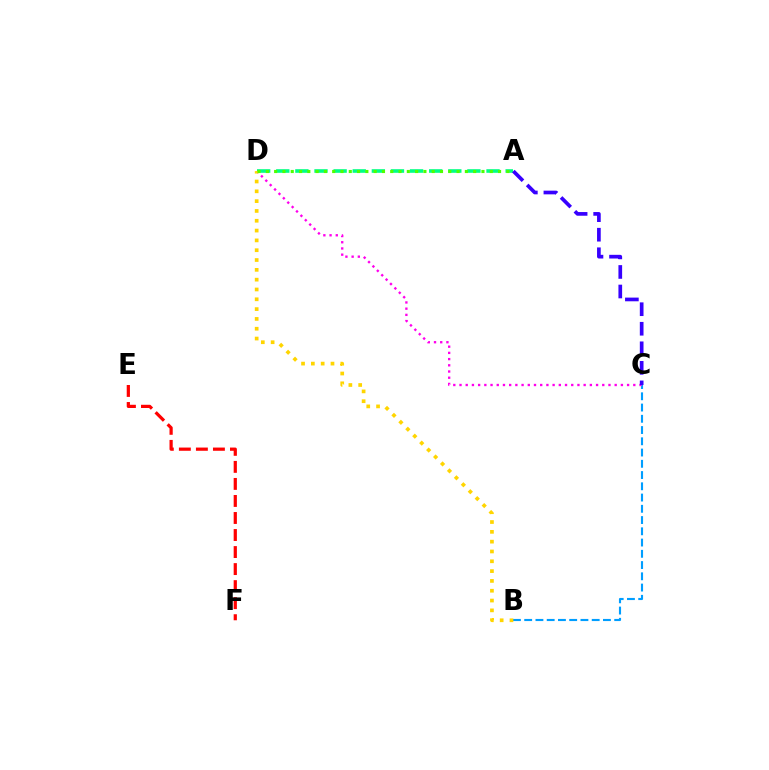{('B', 'C'): [{'color': '#009eff', 'line_style': 'dashed', 'thickness': 1.53}], ('C', 'D'): [{'color': '#ff00ed', 'line_style': 'dotted', 'thickness': 1.69}], ('A', 'D'): [{'color': '#00ff86', 'line_style': 'dashed', 'thickness': 2.6}, {'color': '#4fff00', 'line_style': 'dotted', 'thickness': 2.25}], ('E', 'F'): [{'color': '#ff0000', 'line_style': 'dashed', 'thickness': 2.31}], ('B', 'D'): [{'color': '#ffd500', 'line_style': 'dotted', 'thickness': 2.67}], ('A', 'C'): [{'color': '#3700ff', 'line_style': 'dashed', 'thickness': 2.66}]}